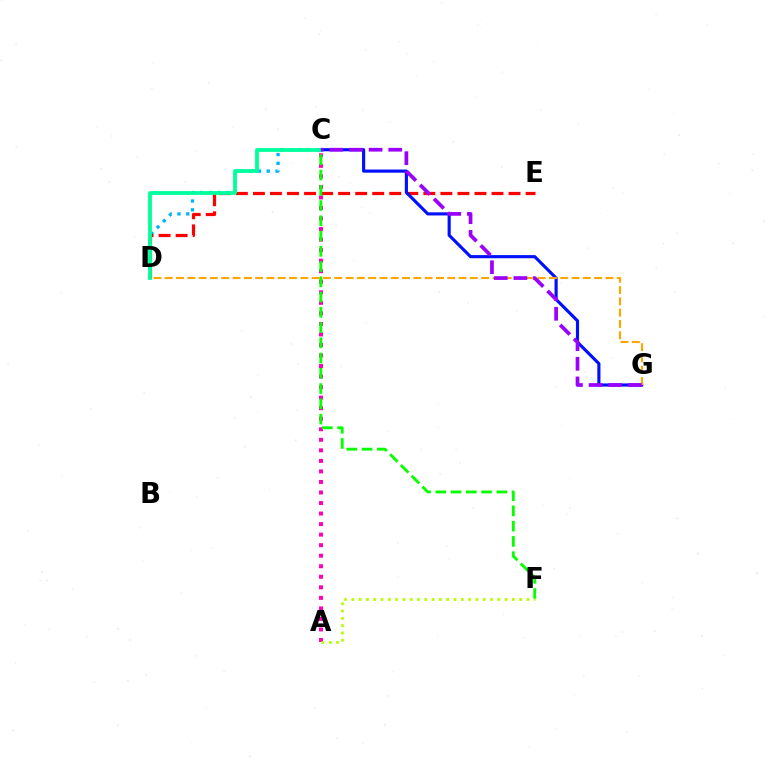{('A', 'C'): [{'color': '#ff00bd', 'line_style': 'dotted', 'thickness': 2.86}], ('C', 'D'): [{'color': '#00b5ff', 'line_style': 'dotted', 'thickness': 2.39}, {'color': '#00ff9d', 'line_style': 'solid', 'thickness': 2.73}], ('D', 'E'): [{'color': '#ff0000', 'line_style': 'dashed', 'thickness': 2.32}], ('C', 'G'): [{'color': '#0010ff', 'line_style': 'solid', 'thickness': 2.26}, {'color': '#9b00ff', 'line_style': 'dashed', 'thickness': 2.67}], ('C', 'F'): [{'color': '#08ff00', 'line_style': 'dashed', 'thickness': 2.07}], ('D', 'G'): [{'color': '#ffa500', 'line_style': 'dashed', 'thickness': 1.54}], ('A', 'F'): [{'color': '#b3ff00', 'line_style': 'dotted', 'thickness': 1.98}]}